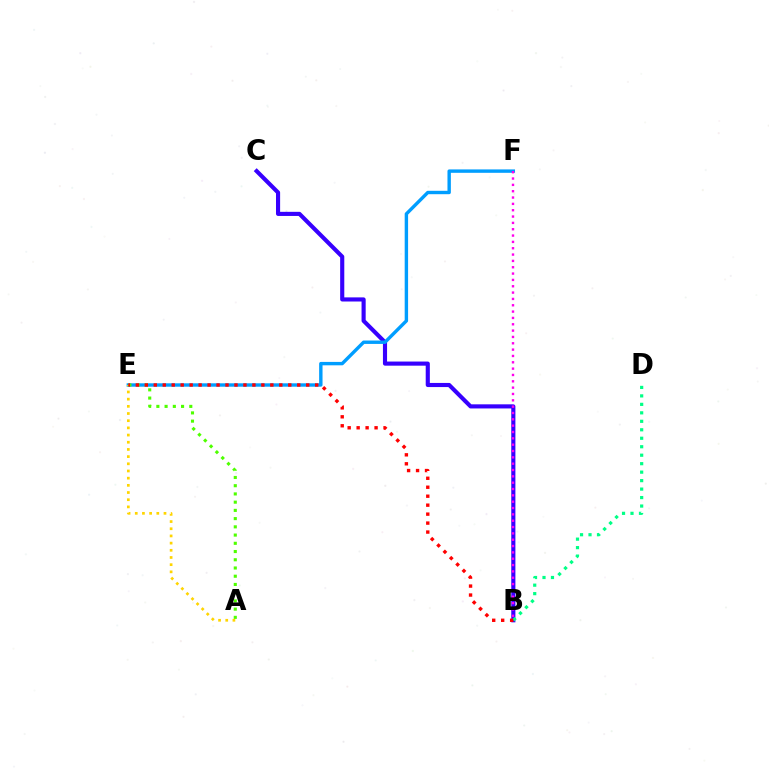{('B', 'C'): [{'color': '#3700ff', 'line_style': 'solid', 'thickness': 2.97}], ('E', 'F'): [{'color': '#009eff', 'line_style': 'solid', 'thickness': 2.45}], ('A', 'E'): [{'color': '#ffd500', 'line_style': 'dotted', 'thickness': 1.95}, {'color': '#4fff00', 'line_style': 'dotted', 'thickness': 2.24}], ('B', 'D'): [{'color': '#00ff86', 'line_style': 'dotted', 'thickness': 2.3}], ('B', 'F'): [{'color': '#ff00ed', 'line_style': 'dotted', 'thickness': 1.72}], ('B', 'E'): [{'color': '#ff0000', 'line_style': 'dotted', 'thickness': 2.44}]}